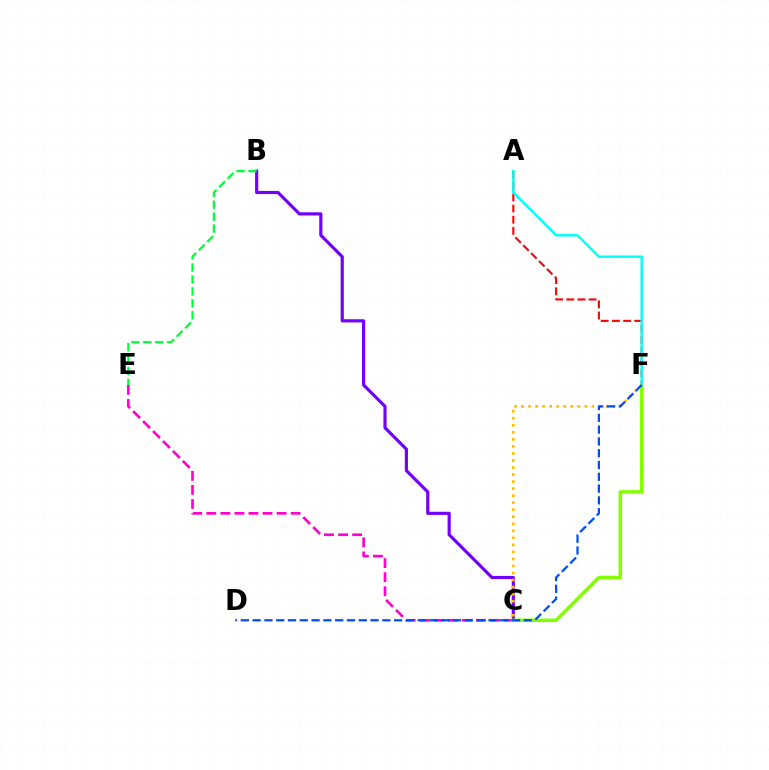{('A', 'F'): [{'color': '#ff0000', 'line_style': 'dashed', 'thickness': 1.52}, {'color': '#00fff6', 'line_style': 'solid', 'thickness': 1.75}], ('C', 'E'): [{'color': '#ff00cf', 'line_style': 'dashed', 'thickness': 1.91}], ('B', 'C'): [{'color': '#7200ff', 'line_style': 'solid', 'thickness': 2.28}], ('C', 'F'): [{'color': '#84ff00', 'line_style': 'solid', 'thickness': 2.54}, {'color': '#ffbd00', 'line_style': 'dotted', 'thickness': 1.91}], ('B', 'E'): [{'color': '#00ff39', 'line_style': 'dashed', 'thickness': 1.62}], ('D', 'F'): [{'color': '#004bff', 'line_style': 'dashed', 'thickness': 1.6}]}